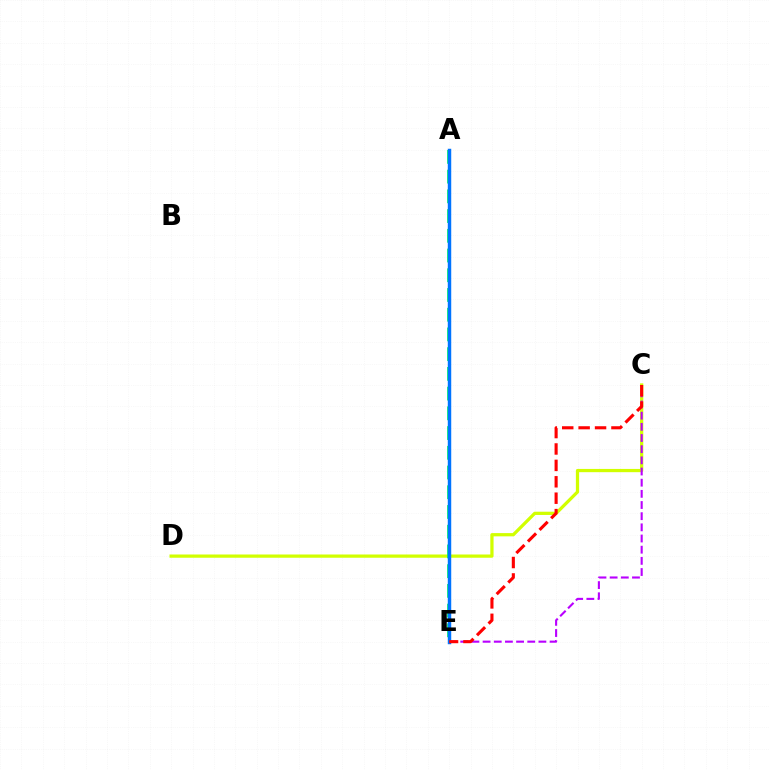{('C', 'D'): [{'color': '#d1ff00', 'line_style': 'solid', 'thickness': 2.34}], ('A', 'E'): [{'color': '#00ff5c', 'line_style': 'dashed', 'thickness': 2.68}, {'color': '#0074ff', 'line_style': 'solid', 'thickness': 2.48}], ('C', 'E'): [{'color': '#b900ff', 'line_style': 'dashed', 'thickness': 1.52}, {'color': '#ff0000', 'line_style': 'dashed', 'thickness': 2.23}]}